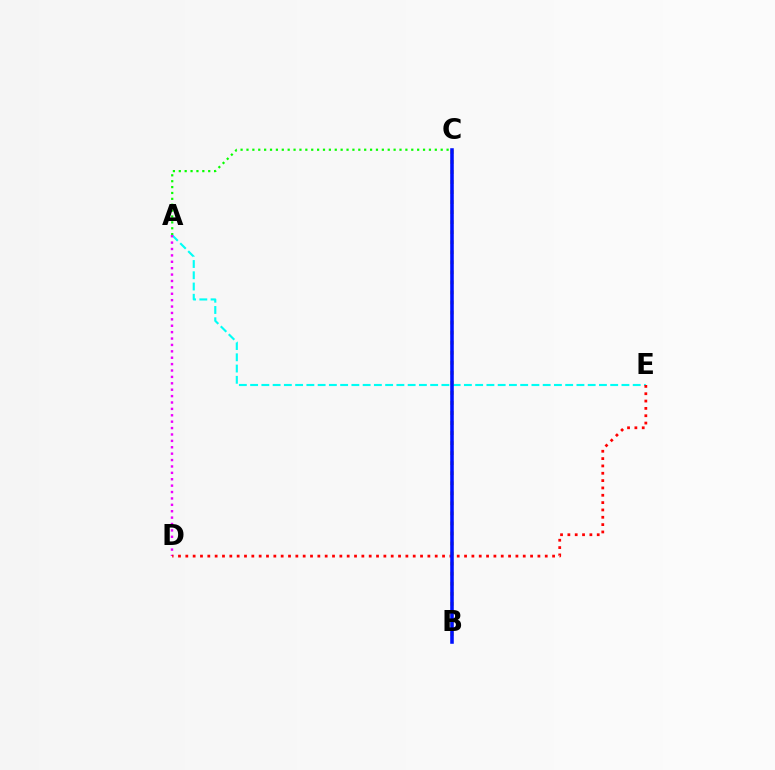{('A', 'C'): [{'color': '#08ff00', 'line_style': 'dotted', 'thickness': 1.6}], ('A', 'E'): [{'color': '#00fff6', 'line_style': 'dashed', 'thickness': 1.53}], ('A', 'D'): [{'color': '#ee00ff', 'line_style': 'dotted', 'thickness': 1.74}], ('B', 'C'): [{'color': '#fcf500', 'line_style': 'dotted', 'thickness': 2.73}, {'color': '#0010ff', 'line_style': 'solid', 'thickness': 2.56}], ('D', 'E'): [{'color': '#ff0000', 'line_style': 'dotted', 'thickness': 1.99}]}